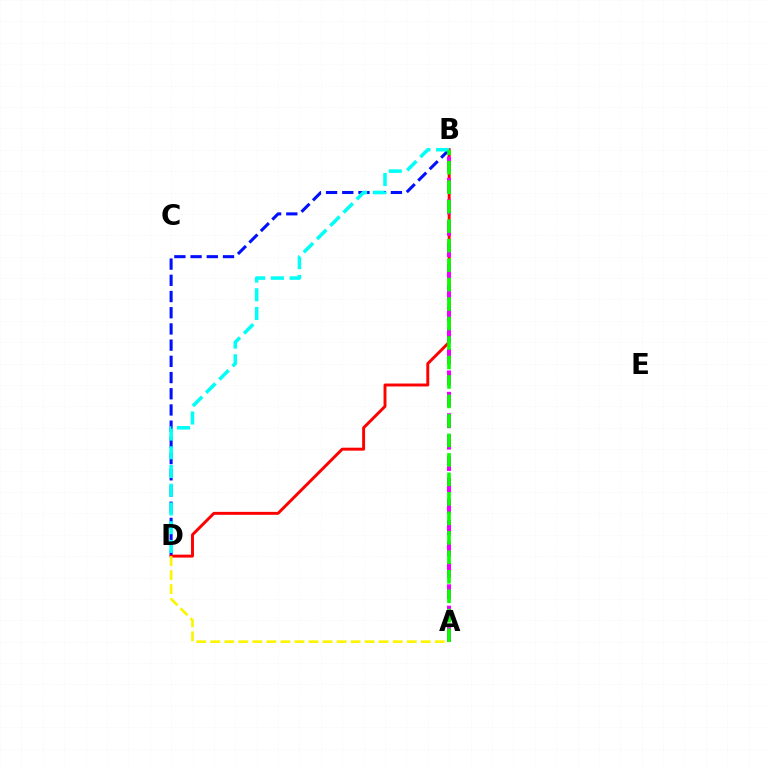{('B', 'D'): [{'color': '#0010ff', 'line_style': 'dashed', 'thickness': 2.2}, {'color': '#ff0000', 'line_style': 'solid', 'thickness': 2.11}, {'color': '#00fff6', 'line_style': 'dashed', 'thickness': 2.54}], ('A', 'B'): [{'color': '#ee00ff', 'line_style': 'dashed', 'thickness': 2.9}, {'color': '#08ff00', 'line_style': 'dashed', 'thickness': 2.65}], ('A', 'D'): [{'color': '#fcf500', 'line_style': 'dashed', 'thickness': 1.91}]}